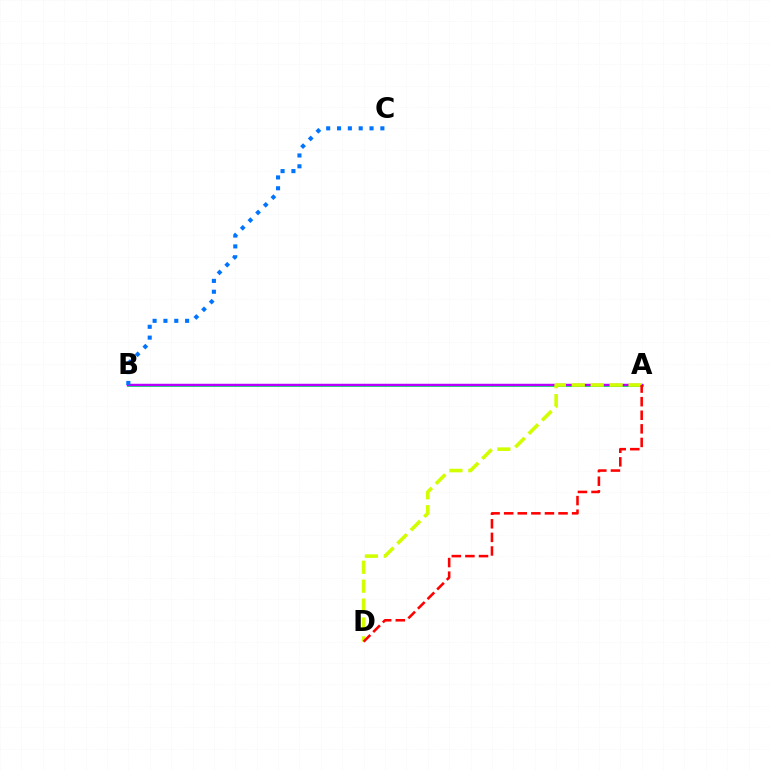{('A', 'B'): [{'color': '#00ff5c', 'line_style': 'solid', 'thickness': 2.09}, {'color': '#b900ff', 'line_style': 'solid', 'thickness': 1.77}], ('A', 'D'): [{'color': '#d1ff00', 'line_style': 'dashed', 'thickness': 2.57}, {'color': '#ff0000', 'line_style': 'dashed', 'thickness': 1.85}], ('B', 'C'): [{'color': '#0074ff', 'line_style': 'dotted', 'thickness': 2.94}]}